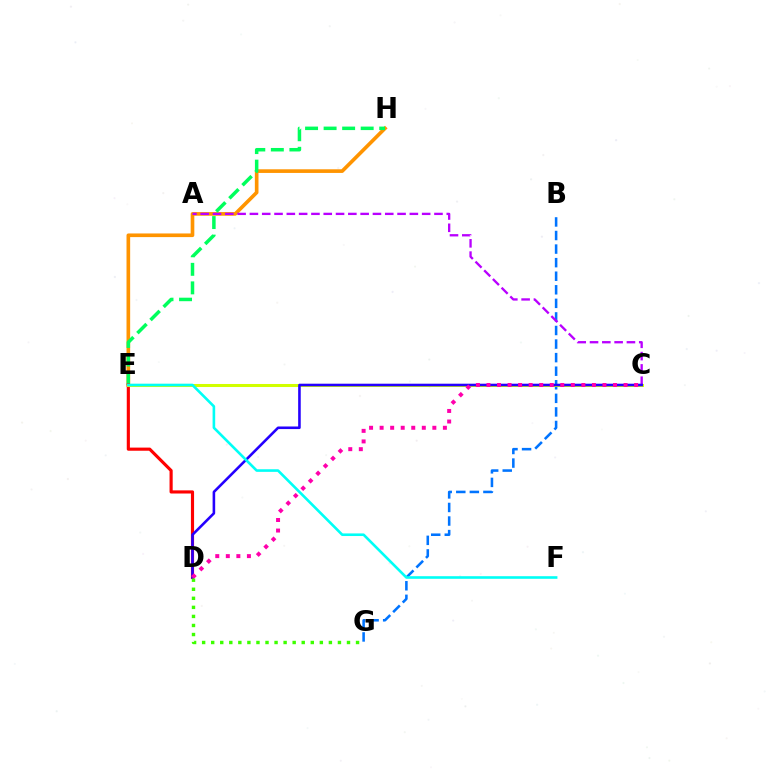{('E', 'H'): [{'color': '#ff9400', 'line_style': 'solid', 'thickness': 2.62}, {'color': '#00ff5c', 'line_style': 'dashed', 'thickness': 2.52}], ('B', 'G'): [{'color': '#0074ff', 'line_style': 'dashed', 'thickness': 1.84}], ('A', 'C'): [{'color': '#b900ff', 'line_style': 'dashed', 'thickness': 1.67}], ('D', 'E'): [{'color': '#ff0000', 'line_style': 'solid', 'thickness': 2.26}], ('C', 'E'): [{'color': '#d1ff00', 'line_style': 'solid', 'thickness': 2.19}], ('C', 'D'): [{'color': '#2500ff', 'line_style': 'solid', 'thickness': 1.86}, {'color': '#ff00ac', 'line_style': 'dotted', 'thickness': 2.87}], ('E', 'F'): [{'color': '#00fff6', 'line_style': 'solid', 'thickness': 1.88}], ('D', 'G'): [{'color': '#3dff00', 'line_style': 'dotted', 'thickness': 2.46}]}